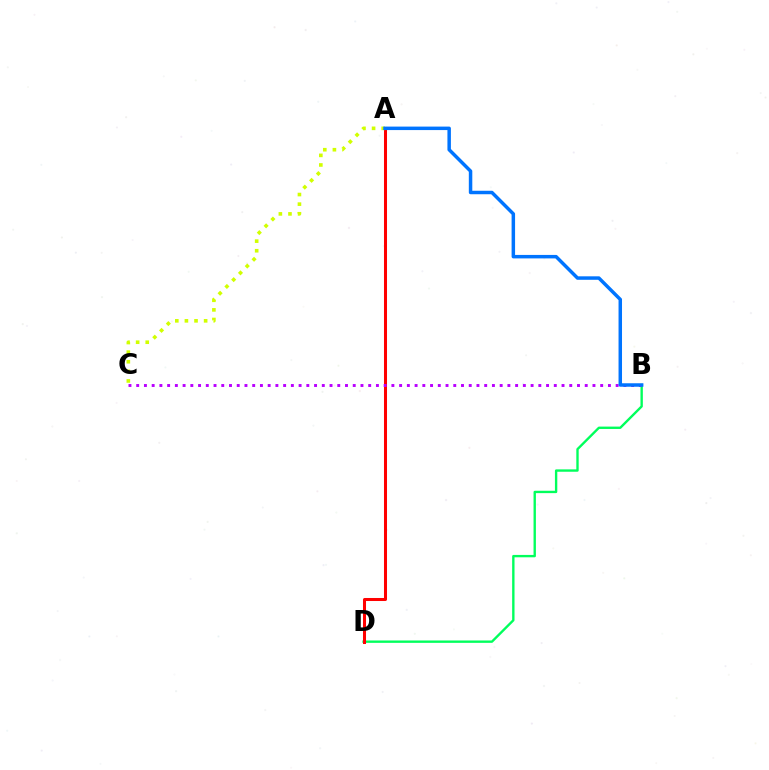{('B', 'D'): [{'color': '#00ff5c', 'line_style': 'solid', 'thickness': 1.71}], ('A', 'D'): [{'color': '#ff0000', 'line_style': 'solid', 'thickness': 2.18}], ('A', 'C'): [{'color': '#d1ff00', 'line_style': 'dotted', 'thickness': 2.61}], ('B', 'C'): [{'color': '#b900ff', 'line_style': 'dotted', 'thickness': 2.1}], ('A', 'B'): [{'color': '#0074ff', 'line_style': 'solid', 'thickness': 2.51}]}